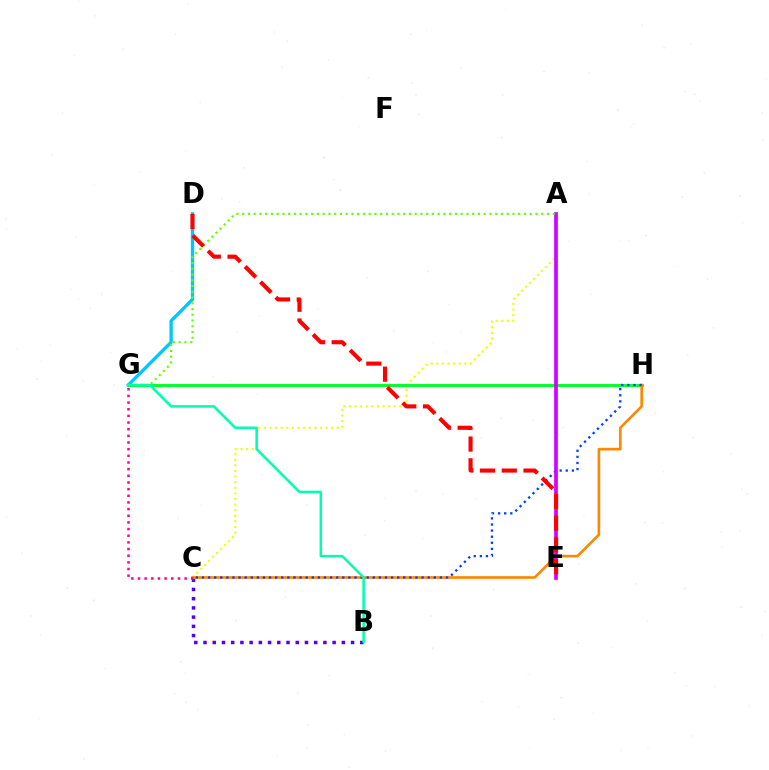{('D', 'G'): [{'color': '#00c7ff', 'line_style': 'solid', 'thickness': 2.41}], ('B', 'C'): [{'color': '#4f00ff', 'line_style': 'dotted', 'thickness': 2.51}], ('A', 'C'): [{'color': '#eeff00', 'line_style': 'dotted', 'thickness': 1.52}], ('G', 'H'): [{'color': '#00ff27', 'line_style': 'solid', 'thickness': 2.09}], ('C', 'H'): [{'color': '#ff8800', 'line_style': 'solid', 'thickness': 1.9}, {'color': '#003fff', 'line_style': 'dotted', 'thickness': 1.66}], ('A', 'E'): [{'color': '#d600ff', 'line_style': 'solid', 'thickness': 2.67}], ('A', 'G'): [{'color': '#66ff00', 'line_style': 'dotted', 'thickness': 1.56}], ('B', 'G'): [{'color': '#00ffaf', 'line_style': 'solid', 'thickness': 1.82}], ('D', 'E'): [{'color': '#ff0000', 'line_style': 'dashed', 'thickness': 2.95}], ('C', 'G'): [{'color': '#ff00a0', 'line_style': 'dotted', 'thickness': 1.81}]}